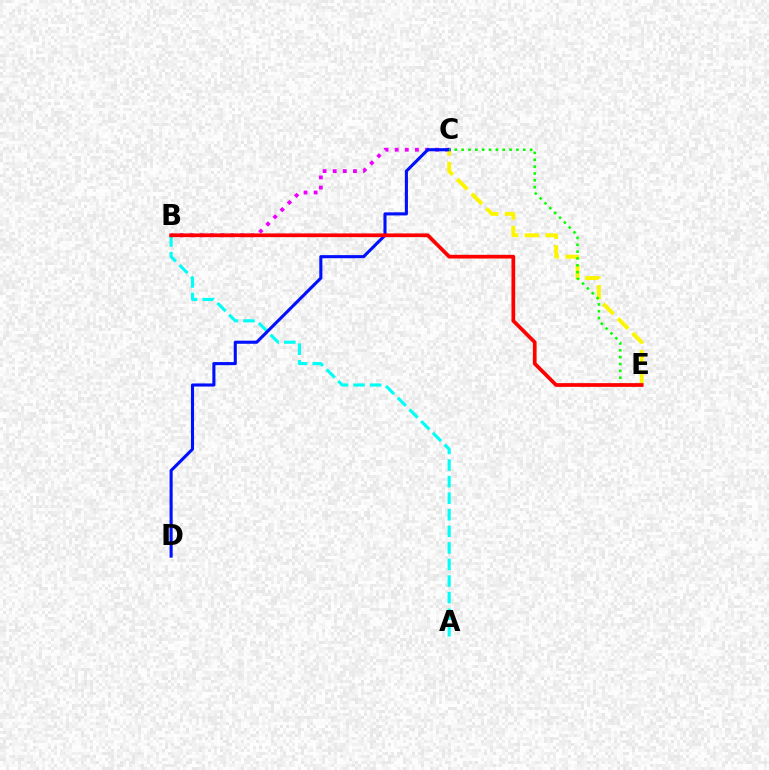{('A', 'B'): [{'color': '#00fff6', 'line_style': 'dashed', 'thickness': 2.25}], ('B', 'C'): [{'color': '#ee00ff', 'line_style': 'dotted', 'thickness': 2.75}], ('C', 'E'): [{'color': '#fcf500', 'line_style': 'dashed', 'thickness': 2.81}, {'color': '#08ff00', 'line_style': 'dotted', 'thickness': 1.86}], ('C', 'D'): [{'color': '#0010ff', 'line_style': 'solid', 'thickness': 2.23}], ('B', 'E'): [{'color': '#ff0000', 'line_style': 'solid', 'thickness': 2.68}]}